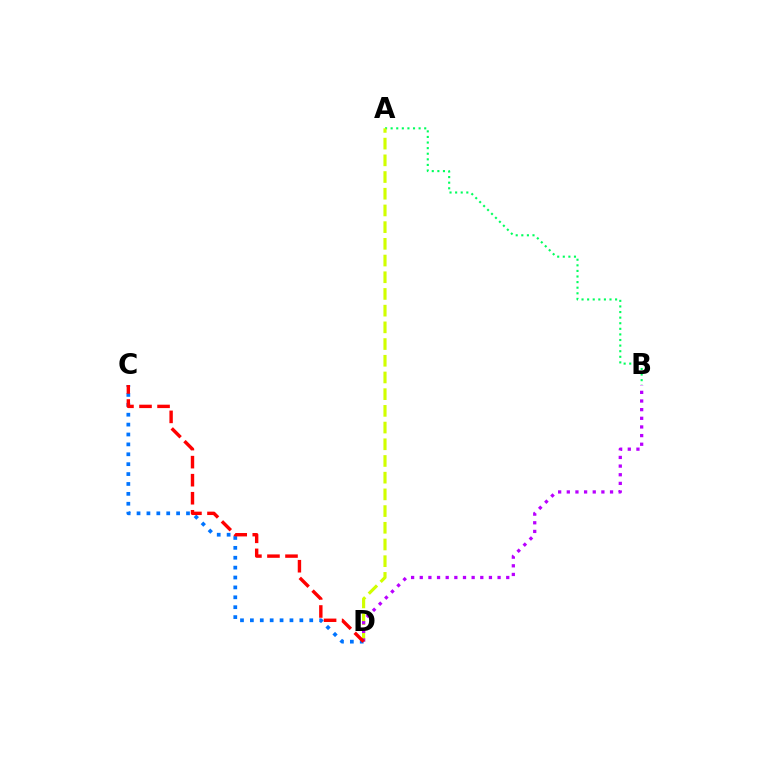{('A', 'B'): [{'color': '#00ff5c', 'line_style': 'dotted', 'thickness': 1.52}], ('C', 'D'): [{'color': '#0074ff', 'line_style': 'dotted', 'thickness': 2.69}, {'color': '#ff0000', 'line_style': 'dashed', 'thickness': 2.45}], ('A', 'D'): [{'color': '#d1ff00', 'line_style': 'dashed', 'thickness': 2.27}], ('B', 'D'): [{'color': '#b900ff', 'line_style': 'dotted', 'thickness': 2.35}]}